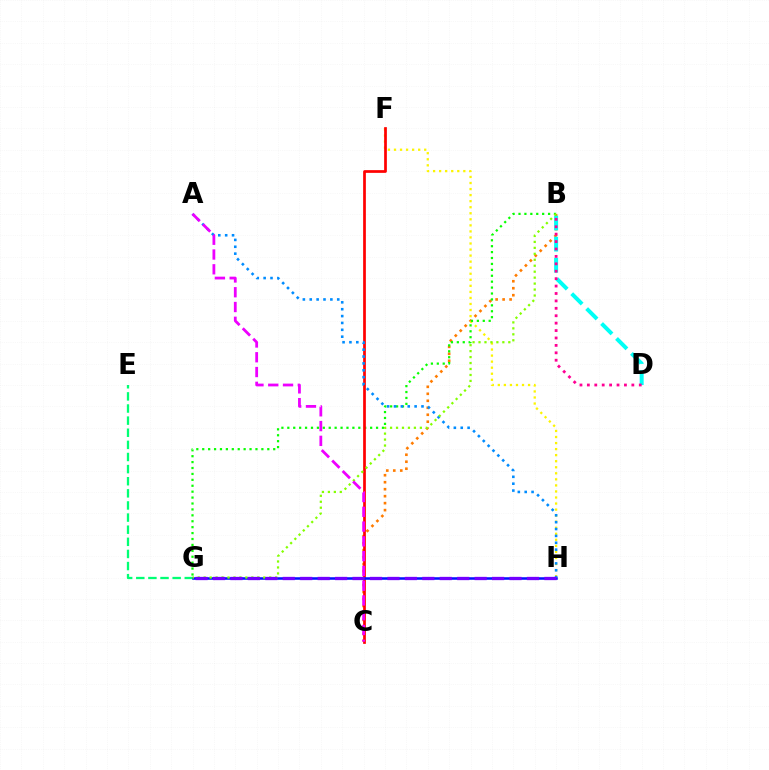{('B', 'C'): [{'color': '#ff7c00', 'line_style': 'dotted', 'thickness': 1.9}], ('B', 'D'): [{'color': '#00fff6', 'line_style': 'dashed', 'thickness': 2.87}, {'color': '#ff0094', 'line_style': 'dotted', 'thickness': 2.01}], ('F', 'H'): [{'color': '#fcf500', 'line_style': 'dotted', 'thickness': 1.64}], ('E', 'G'): [{'color': '#00ff74', 'line_style': 'dashed', 'thickness': 1.65}], ('B', 'G'): [{'color': '#08ff00', 'line_style': 'dotted', 'thickness': 1.61}, {'color': '#84ff00', 'line_style': 'dotted', 'thickness': 1.62}], ('C', 'F'): [{'color': '#ff0000', 'line_style': 'solid', 'thickness': 1.96}], ('G', 'H'): [{'color': '#0010ff', 'line_style': 'solid', 'thickness': 1.83}, {'color': '#7200ff', 'line_style': 'dashed', 'thickness': 2.37}], ('A', 'H'): [{'color': '#008cff', 'line_style': 'dotted', 'thickness': 1.87}], ('A', 'C'): [{'color': '#ee00ff', 'line_style': 'dashed', 'thickness': 2.01}]}